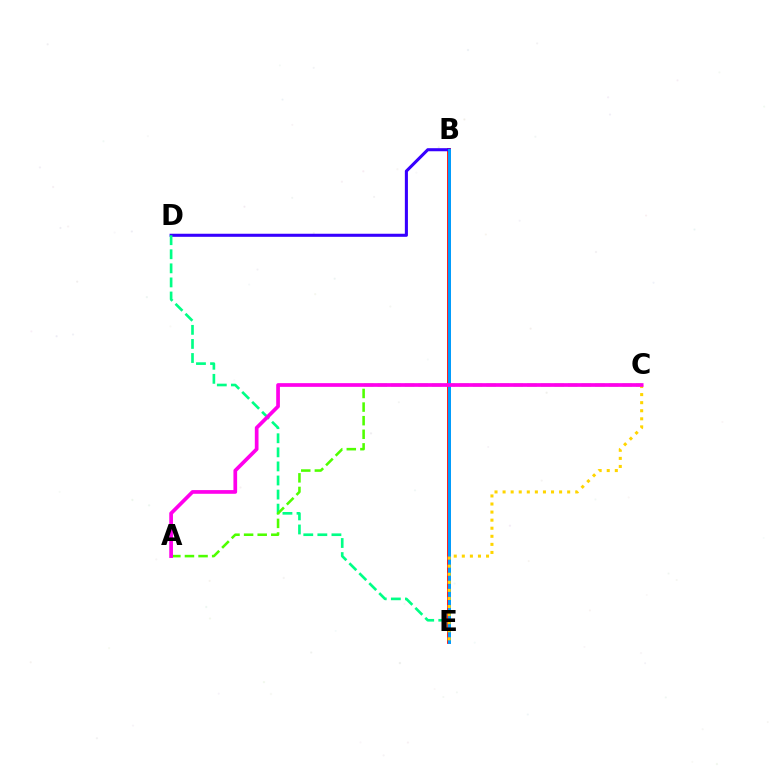{('B', 'E'): [{'color': '#ff0000', 'line_style': 'solid', 'thickness': 2.71}, {'color': '#009eff', 'line_style': 'solid', 'thickness': 2.14}], ('B', 'D'): [{'color': '#3700ff', 'line_style': 'solid', 'thickness': 2.21}], ('D', 'E'): [{'color': '#00ff86', 'line_style': 'dashed', 'thickness': 1.91}], ('A', 'C'): [{'color': '#4fff00', 'line_style': 'dashed', 'thickness': 1.85}, {'color': '#ff00ed', 'line_style': 'solid', 'thickness': 2.66}], ('C', 'E'): [{'color': '#ffd500', 'line_style': 'dotted', 'thickness': 2.19}]}